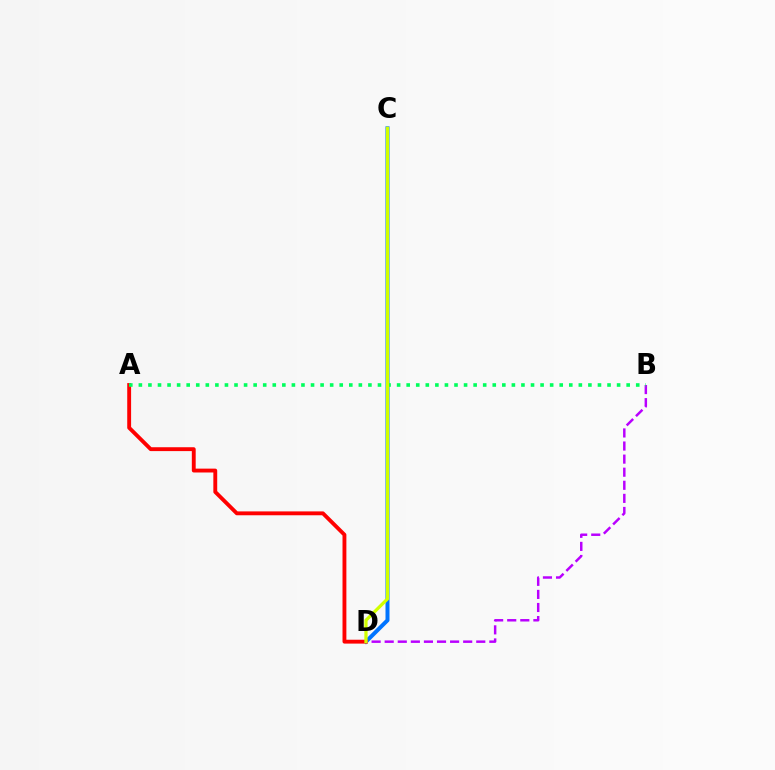{('C', 'D'): [{'color': '#0074ff', 'line_style': 'solid', 'thickness': 2.88}, {'color': '#d1ff00', 'line_style': 'solid', 'thickness': 2.33}], ('A', 'D'): [{'color': '#ff0000', 'line_style': 'solid', 'thickness': 2.78}], ('B', 'D'): [{'color': '#b900ff', 'line_style': 'dashed', 'thickness': 1.78}], ('A', 'B'): [{'color': '#00ff5c', 'line_style': 'dotted', 'thickness': 2.6}]}